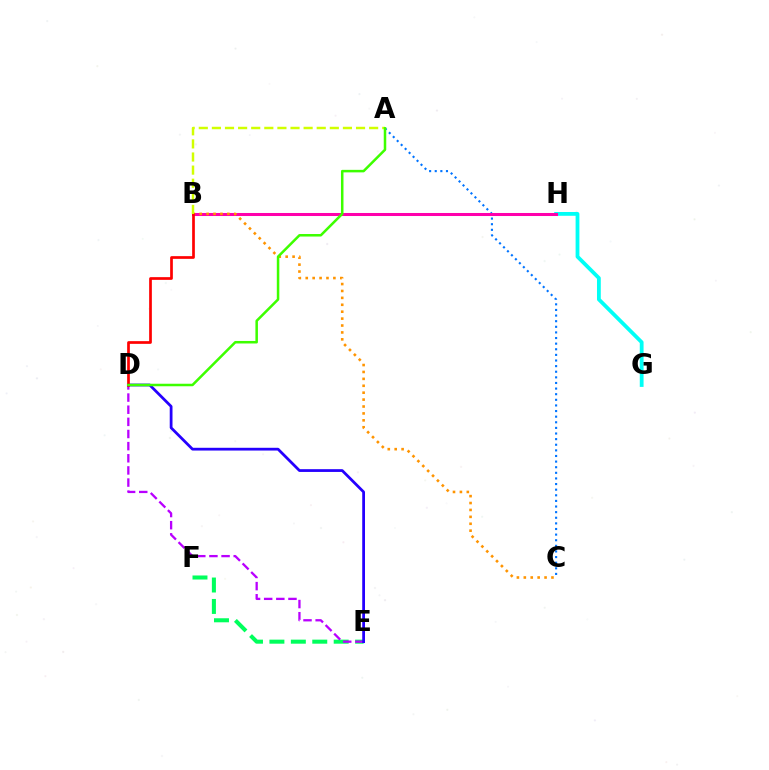{('A', 'C'): [{'color': '#0074ff', 'line_style': 'dotted', 'thickness': 1.53}], ('E', 'F'): [{'color': '#00ff5c', 'line_style': 'dashed', 'thickness': 2.91}], ('G', 'H'): [{'color': '#00fff6', 'line_style': 'solid', 'thickness': 2.73}], ('D', 'E'): [{'color': '#b900ff', 'line_style': 'dashed', 'thickness': 1.65}, {'color': '#2500ff', 'line_style': 'solid', 'thickness': 1.99}], ('B', 'H'): [{'color': '#ff00ac', 'line_style': 'solid', 'thickness': 2.18}], ('B', 'C'): [{'color': '#ff9400', 'line_style': 'dotted', 'thickness': 1.88}], ('B', 'D'): [{'color': '#ff0000', 'line_style': 'solid', 'thickness': 1.95}], ('A', 'B'): [{'color': '#d1ff00', 'line_style': 'dashed', 'thickness': 1.78}], ('A', 'D'): [{'color': '#3dff00', 'line_style': 'solid', 'thickness': 1.81}]}